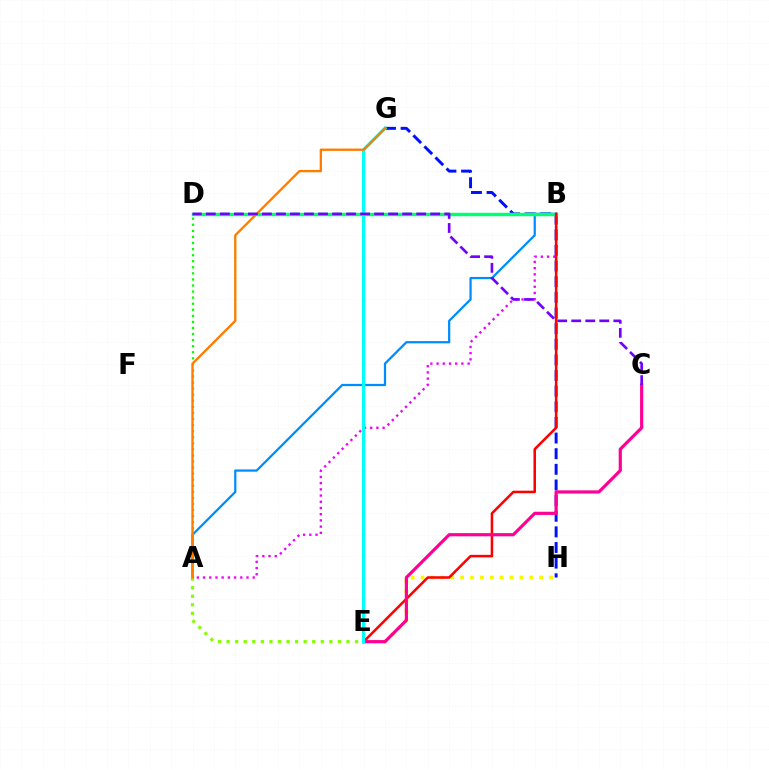{('A', 'B'): [{'color': '#ee00ff', 'line_style': 'dotted', 'thickness': 1.69}, {'color': '#008cff', 'line_style': 'solid', 'thickness': 1.62}], ('G', 'H'): [{'color': '#0010ff', 'line_style': 'dashed', 'thickness': 2.12}], ('E', 'H'): [{'color': '#fcf500', 'line_style': 'dotted', 'thickness': 2.69}], ('B', 'D'): [{'color': '#00ff74', 'line_style': 'solid', 'thickness': 2.49}], ('B', 'E'): [{'color': '#ff0000', 'line_style': 'solid', 'thickness': 1.83}], ('C', 'E'): [{'color': '#ff0094', 'line_style': 'solid', 'thickness': 2.29}], ('A', 'E'): [{'color': '#84ff00', 'line_style': 'dotted', 'thickness': 2.33}], ('A', 'D'): [{'color': '#08ff00', 'line_style': 'dotted', 'thickness': 1.65}], ('E', 'G'): [{'color': '#00fff6', 'line_style': 'solid', 'thickness': 2.34}], ('A', 'G'): [{'color': '#ff7c00', 'line_style': 'solid', 'thickness': 1.67}], ('C', 'D'): [{'color': '#7200ff', 'line_style': 'dashed', 'thickness': 1.91}]}